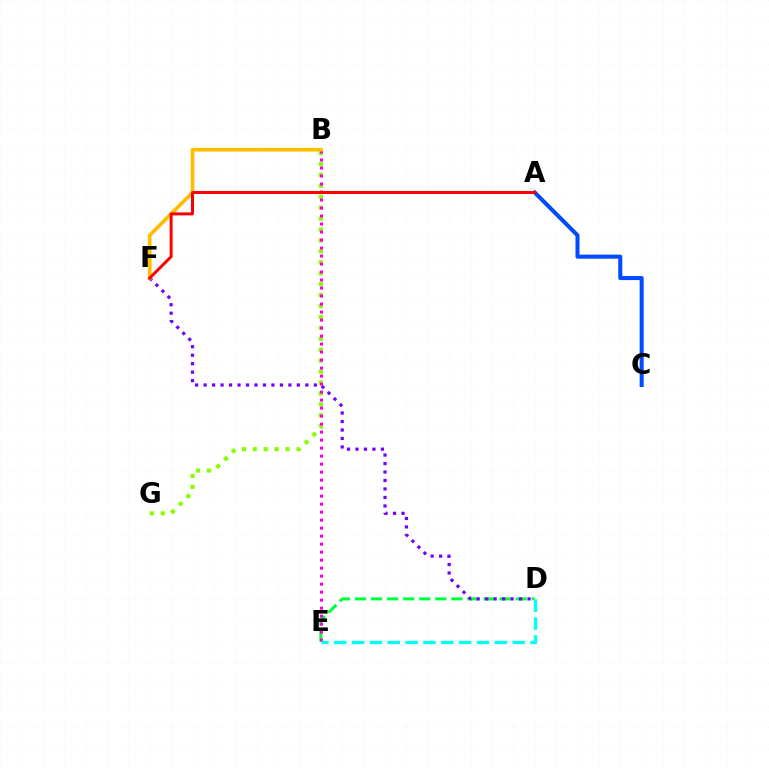{('D', 'E'): [{'color': '#00ff39', 'line_style': 'dashed', 'thickness': 2.18}, {'color': '#00fff6', 'line_style': 'dashed', 'thickness': 2.43}], ('D', 'F'): [{'color': '#7200ff', 'line_style': 'dotted', 'thickness': 2.3}], ('B', 'G'): [{'color': '#84ff00', 'line_style': 'dotted', 'thickness': 2.97}], ('B', 'E'): [{'color': '#ff00cf', 'line_style': 'dotted', 'thickness': 2.17}], ('B', 'F'): [{'color': '#ffbd00', 'line_style': 'solid', 'thickness': 2.66}], ('A', 'C'): [{'color': '#004bff', 'line_style': 'solid', 'thickness': 2.91}], ('A', 'F'): [{'color': '#ff0000', 'line_style': 'solid', 'thickness': 2.16}]}